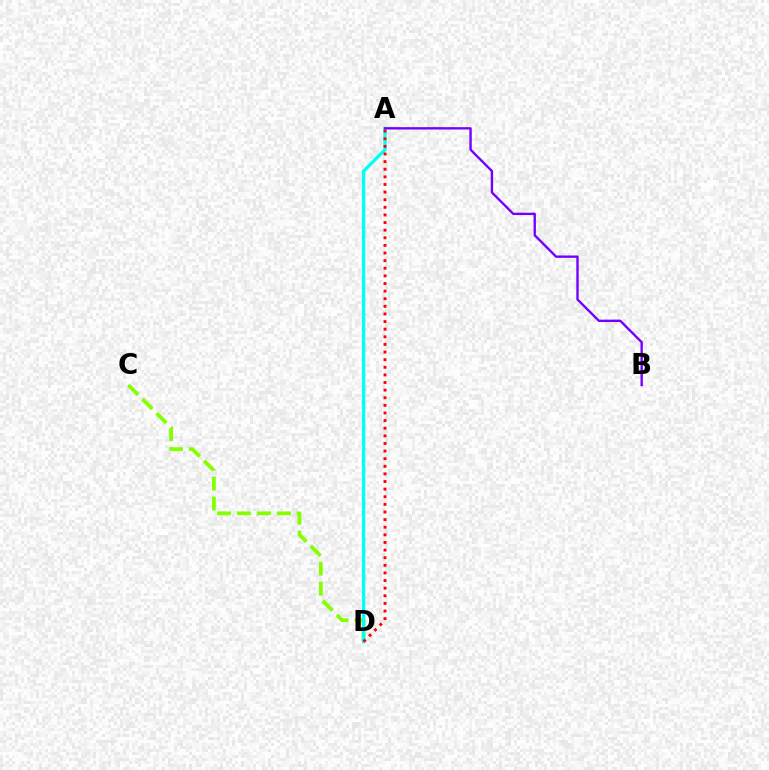{('C', 'D'): [{'color': '#84ff00', 'line_style': 'dashed', 'thickness': 2.71}], ('A', 'D'): [{'color': '#00fff6', 'line_style': 'solid', 'thickness': 2.41}, {'color': '#ff0000', 'line_style': 'dotted', 'thickness': 2.07}], ('A', 'B'): [{'color': '#7200ff', 'line_style': 'solid', 'thickness': 1.7}]}